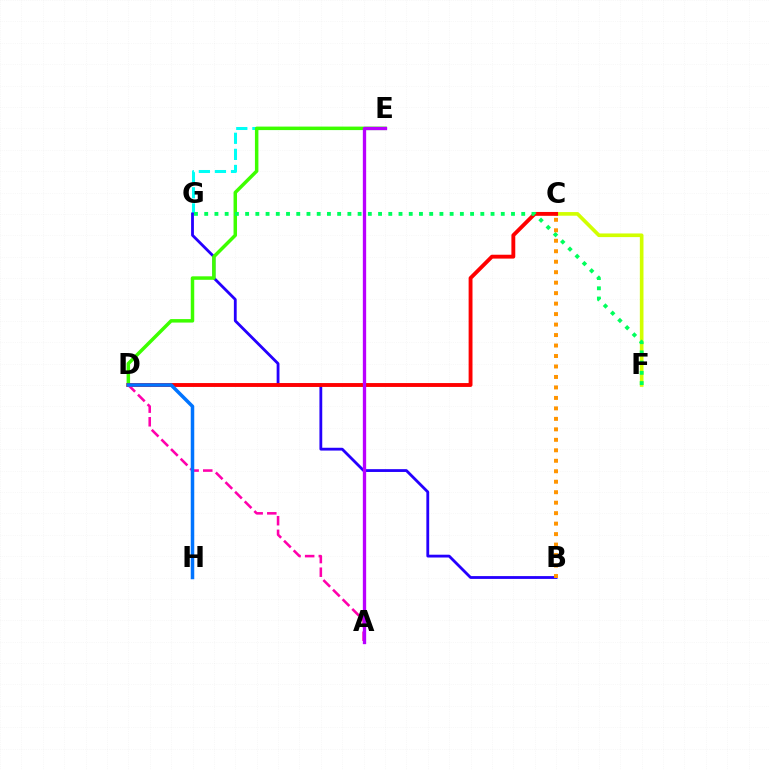{('E', 'G'): [{'color': '#00fff6', 'line_style': 'dashed', 'thickness': 2.19}], ('B', 'G'): [{'color': '#2500ff', 'line_style': 'solid', 'thickness': 2.02}], ('C', 'F'): [{'color': '#d1ff00', 'line_style': 'solid', 'thickness': 2.63}], ('D', 'E'): [{'color': '#3dff00', 'line_style': 'solid', 'thickness': 2.51}], ('C', 'D'): [{'color': '#ff0000', 'line_style': 'solid', 'thickness': 2.79}], ('A', 'D'): [{'color': '#ff00ac', 'line_style': 'dashed', 'thickness': 1.85}], ('F', 'G'): [{'color': '#00ff5c', 'line_style': 'dotted', 'thickness': 2.78}], ('A', 'E'): [{'color': '#b900ff', 'line_style': 'solid', 'thickness': 2.39}], ('B', 'C'): [{'color': '#ff9400', 'line_style': 'dotted', 'thickness': 2.85}], ('D', 'H'): [{'color': '#0074ff', 'line_style': 'solid', 'thickness': 2.53}]}